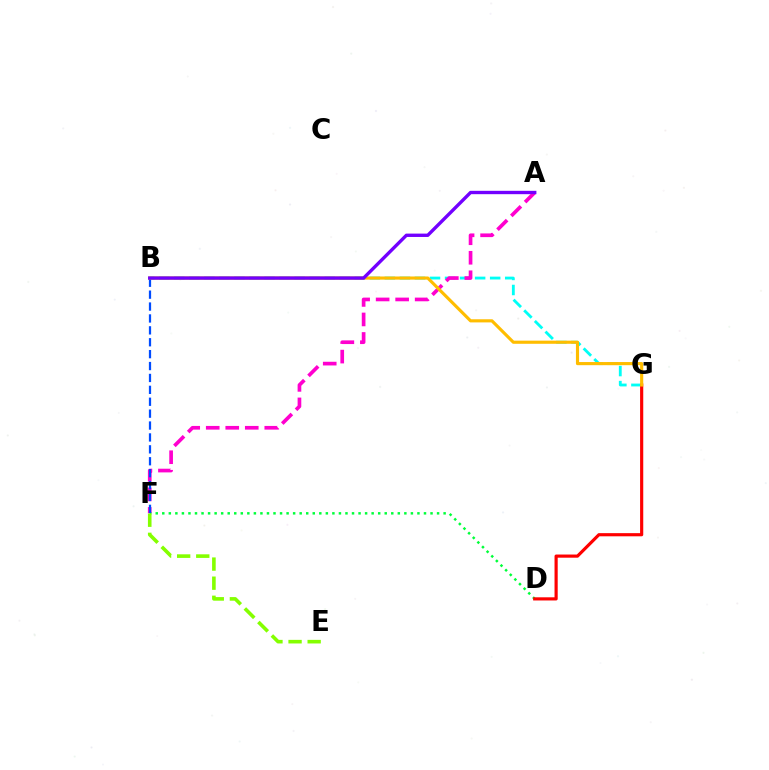{('B', 'G'): [{'color': '#00fff6', 'line_style': 'dashed', 'thickness': 2.04}, {'color': '#ffbd00', 'line_style': 'solid', 'thickness': 2.26}], ('A', 'F'): [{'color': '#ff00cf', 'line_style': 'dashed', 'thickness': 2.65}], ('D', 'F'): [{'color': '#00ff39', 'line_style': 'dotted', 'thickness': 1.78}], ('D', 'G'): [{'color': '#ff0000', 'line_style': 'solid', 'thickness': 2.28}], ('B', 'F'): [{'color': '#004bff', 'line_style': 'dashed', 'thickness': 1.62}], ('A', 'B'): [{'color': '#7200ff', 'line_style': 'solid', 'thickness': 2.42}], ('E', 'F'): [{'color': '#84ff00', 'line_style': 'dashed', 'thickness': 2.59}]}